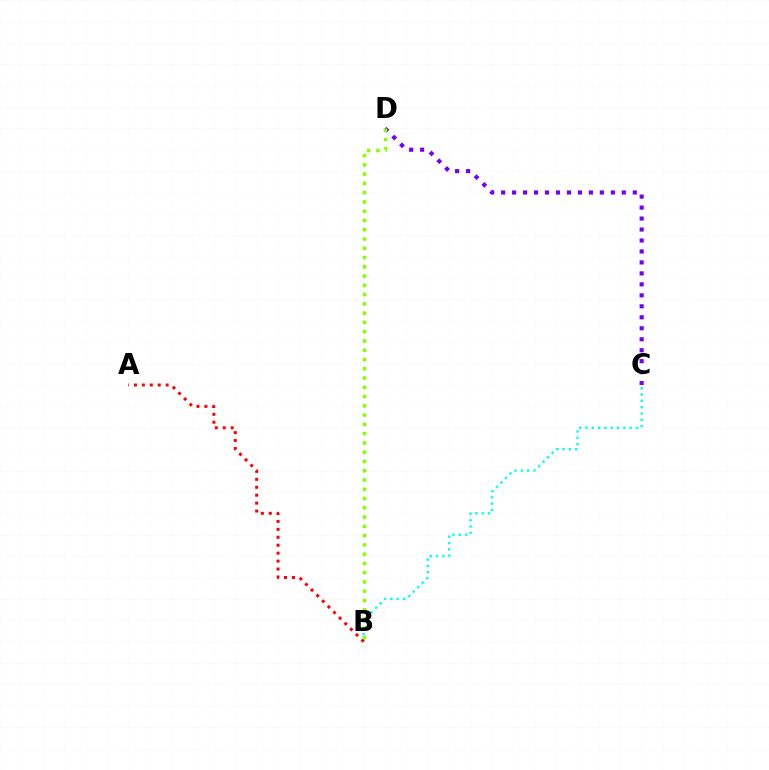{('C', 'D'): [{'color': '#7200ff', 'line_style': 'dotted', 'thickness': 2.98}], ('B', 'C'): [{'color': '#00fff6', 'line_style': 'dotted', 'thickness': 1.72}], ('A', 'B'): [{'color': '#ff0000', 'line_style': 'dotted', 'thickness': 2.16}], ('B', 'D'): [{'color': '#84ff00', 'line_style': 'dotted', 'thickness': 2.52}]}